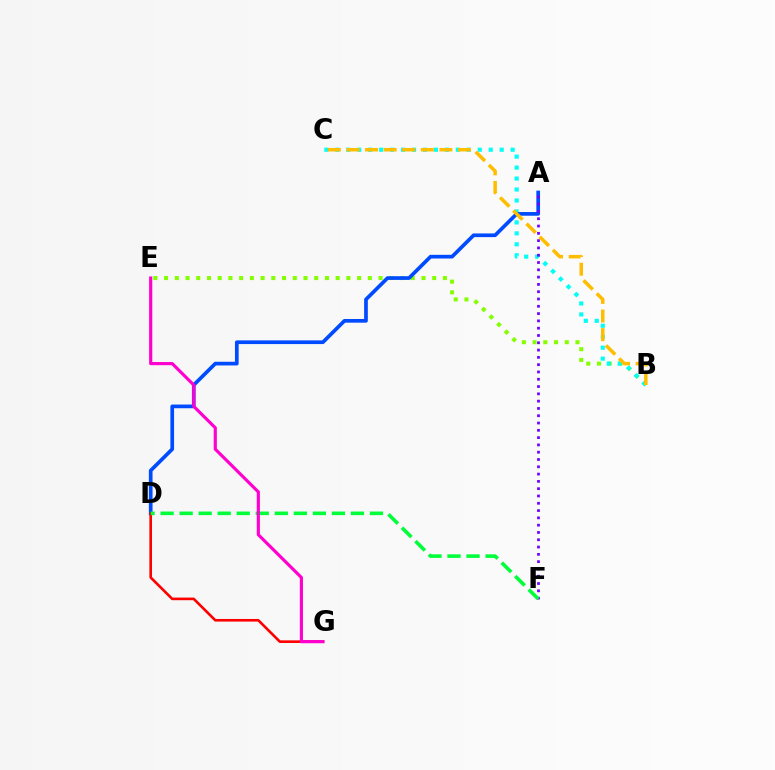{('B', 'E'): [{'color': '#84ff00', 'line_style': 'dotted', 'thickness': 2.91}], ('B', 'C'): [{'color': '#00fff6', 'line_style': 'dotted', 'thickness': 2.98}, {'color': '#ffbd00', 'line_style': 'dashed', 'thickness': 2.53}], ('A', 'D'): [{'color': '#004bff', 'line_style': 'solid', 'thickness': 2.66}], ('A', 'F'): [{'color': '#7200ff', 'line_style': 'dotted', 'thickness': 1.98}], ('D', 'G'): [{'color': '#ff0000', 'line_style': 'solid', 'thickness': 1.89}], ('D', 'F'): [{'color': '#00ff39', 'line_style': 'dashed', 'thickness': 2.59}], ('E', 'G'): [{'color': '#ff00cf', 'line_style': 'solid', 'thickness': 2.27}]}